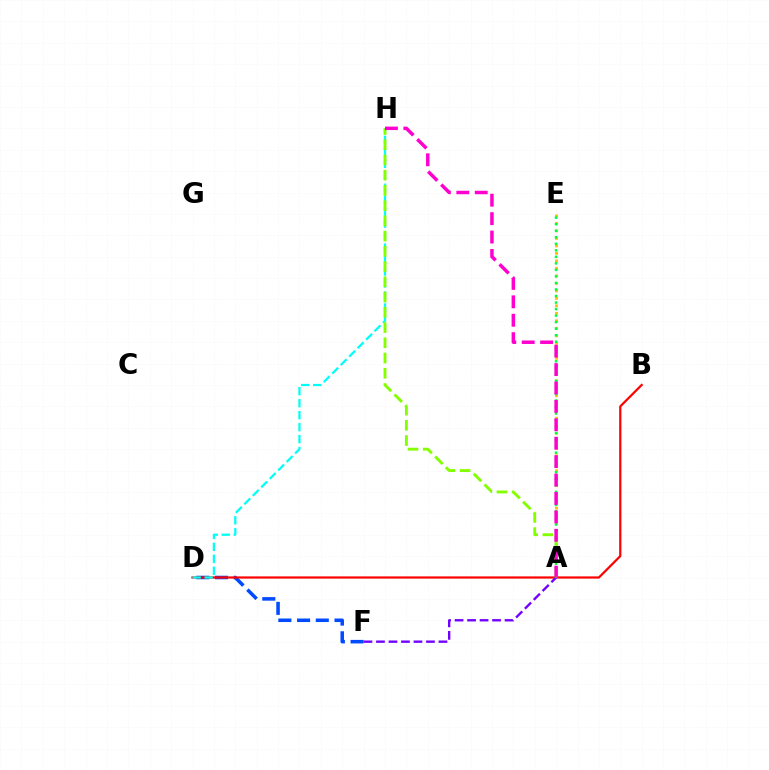{('D', 'F'): [{'color': '#004bff', 'line_style': 'dashed', 'thickness': 2.54}], ('A', 'E'): [{'color': '#ffbd00', 'line_style': 'dotted', 'thickness': 2.04}, {'color': '#00ff39', 'line_style': 'dotted', 'thickness': 1.77}], ('B', 'D'): [{'color': '#ff0000', 'line_style': 'solid', 'thickness': 1.59}], ('A', 'F'): [{'color': '#7200ff', 'line_style': 'dashed', 'thickness': 1.7}], ('D', 'H'): [{'color': '#00fff6', 'line_style': 'dashed', 'thickness': 1.63}], ('A', 'H'): [{'color': '#84ff00', 'line_style': 'dashed', 'thickness': 2.07}, {'color': '#ff00cf', 'line_style': 'dashed', 'thickness': 2.5}]}